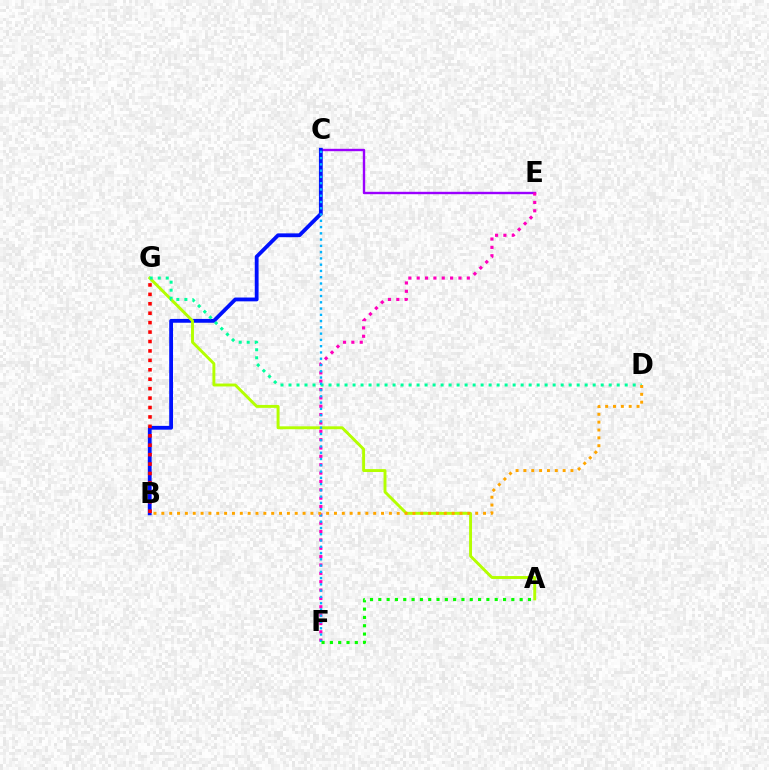{('C', 'E'): [{'color': '#9b00ff', 'line_style': 'solid', 'thickness': 1.72}], ('B', 'C'): [{'color': '#0010ff', 'line_style': 'solid', 'thickness': 2.74}], ('A', 'G'): [{'color': '#b3ff00', 'line_style': 'solid', 'thickness': 2.1}], ('D', 'G'): [{'color': '#00ff9d', 'line_style': 'dotted', 'thickness': 2.17}], ('E', 'F'): [{'color': '#ff00bd', 'line_style': 'dotted', 'thickness': 2.27}], ('B', 'G'): [{'color': '#ff0000', 'line_style': 'dotted', 'thickness': 2.56}], ('C', 'F'): [{'color': '#00b5ff', 'line_style': 'dotted', 'thickness': 1.7}], ('B', 'D'): [{'color': '#ffa500', 'line_style': 'dotted', 'thickness': 2.13}], ('A', 'F'): [{'color': '#08ff00', 'line_style': 'dotted', 'thickness': 2.26}]}